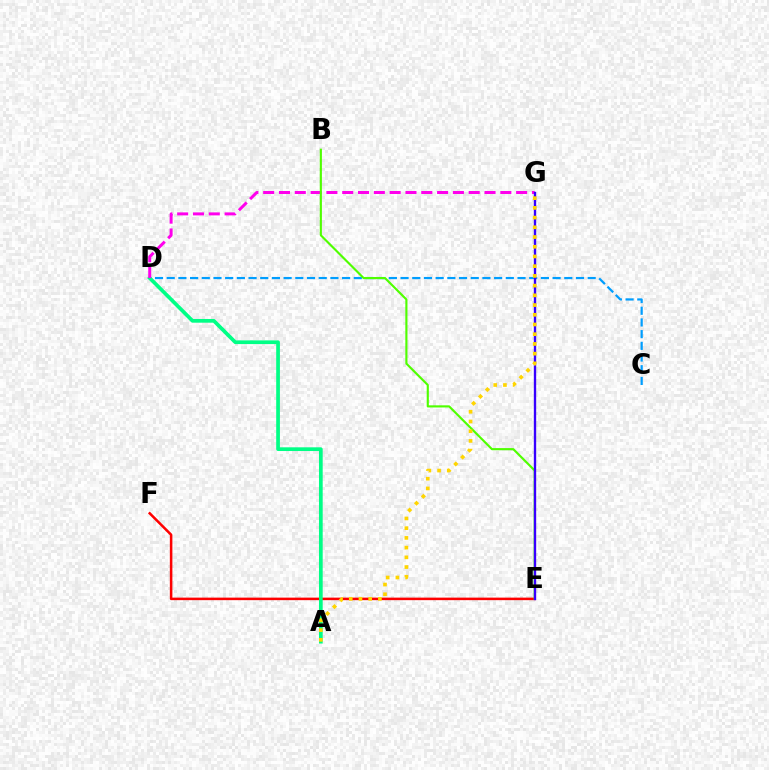{('E', 'F'): [{'color': '#ff0000', 'line_style': 'solid', 'thickness': 1.83}], ('C', 'D'): [{'color': '#009eff', 'line_style': 'dashed', 'thickness': 1.59}], ('A', 'D'): [{'color': '#00ff86', 'line_style': 'solid', 'thickness': 2.67}], ('D', 'G'): [{'color': '#ff00ed', 'line_style': 'dashed', 'thickness': 2.15}], ('B', 'E'): [{'color': '#4fff00', 'line_style': 'solid', 'thickness': 1.54}], ('E', 'G'): [{'color': '#3700ff', 'line_style': 'solid', 'thickness': 1.69}], ('A', 'G'): [{'color': '#ffd500', 'line_style': 'dotted', 'thickness': 2.64}]}